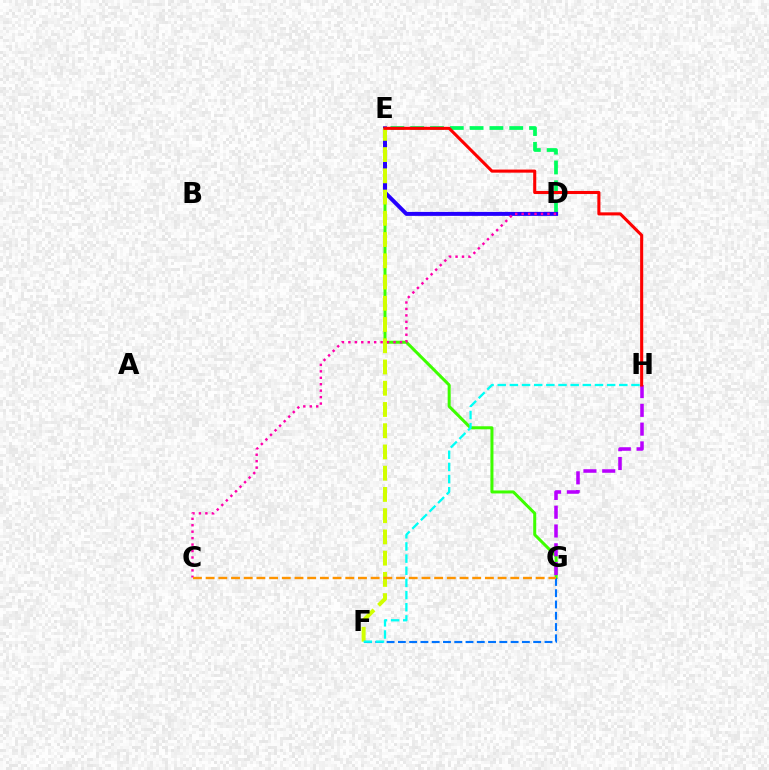{('E', 'G'): [{'color': '#3dff00', 'line_style': 'solid', 'thickness': 2.17}], ('D', 'E'): [{'color': '#00ff5c', 'line_style': 'dashed', 'thickness': 2.69}, {'color': '#2500ff', 'line_style': 'solid', 'thickness': 2.86}], ('G', 'H'): [{'color': '#b900ff', 'line_style': 'dashed', 'thickness': 2.55}], ('E', 'F'): [{'color': '#d1ff00', 'line_style': 'dashed', 'thickness': 2.89}], ('F', 'G'): [{'color': '#0074ff', 'line_style': 'dashed', 'thickness': 1.53}], ('C', 'D'): [{'color': '#ff00ac', 'line_style': 'dotted', 'thickness': 1.75}], ('E', 'H'): [{'color': '#ff0000', 'line_style': 'solid', 'thickness': 2.22}], ('C', 'G'): [{'color': '#ff9400', 'line_style': 'dashed', 'thickness': 1.72}], ('F', 'H'): [{'color': '#00fff6', 'line_style': 'dashed', 'thickness': 1.65}]}